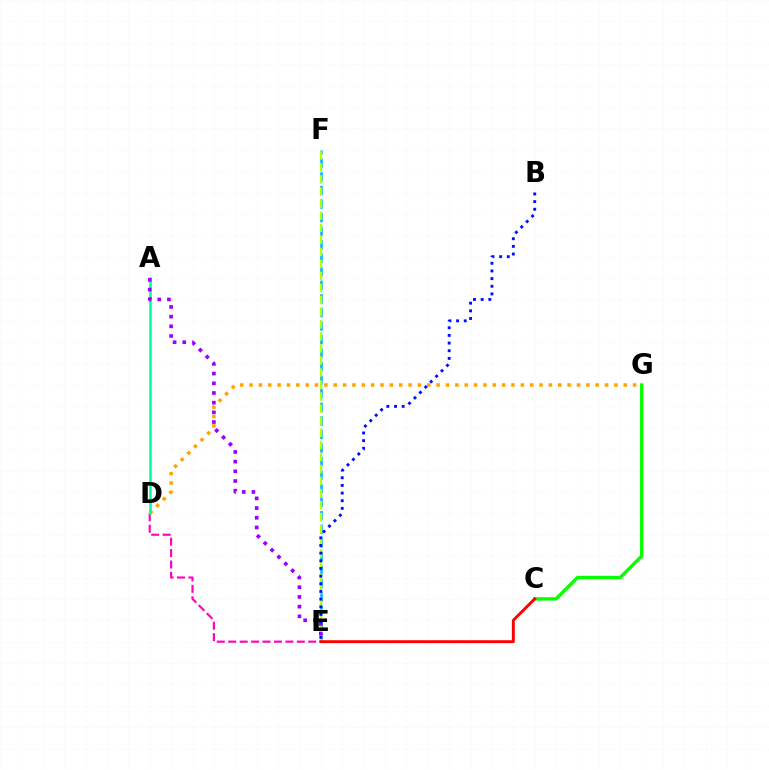{('D', 'E'): [{'color': '#ff00bd', 'line_style': 'dashed', 'thickness': 1.55}], ('D', 'G'): [{'color': '#ffa500', 'line_style': 'dotted', 'thickness': 2.54}], ('A', 'D'): [{'color': '#00ff9d', 'line_style': 'solid', 'thickness': 1.85}], ('E', 'F'): [{'color': '#00b5ff', 'line_style': 'dashed', 'thickness': 1.84}, {'color': '#b3ff00', 'line_style': 'dashed', 'thickness': 1.64}], ('C', 'G'): [{'color': '#08ff00', 'line_style': 'solid', 'thickness': 2.44}], ('A', 'E'): [{'color': '#9b00ff', 'line_style': 'dotted', 'thickness': 2.63}], ('C', 'E'): [{'color': '#ff0000', 'line_style': 'solid', 'thickness': 2.07}], ('B', 'E'): [{'color': '#0010ff', 'line_style': 'dotted', 'thickness': 2.08}]}